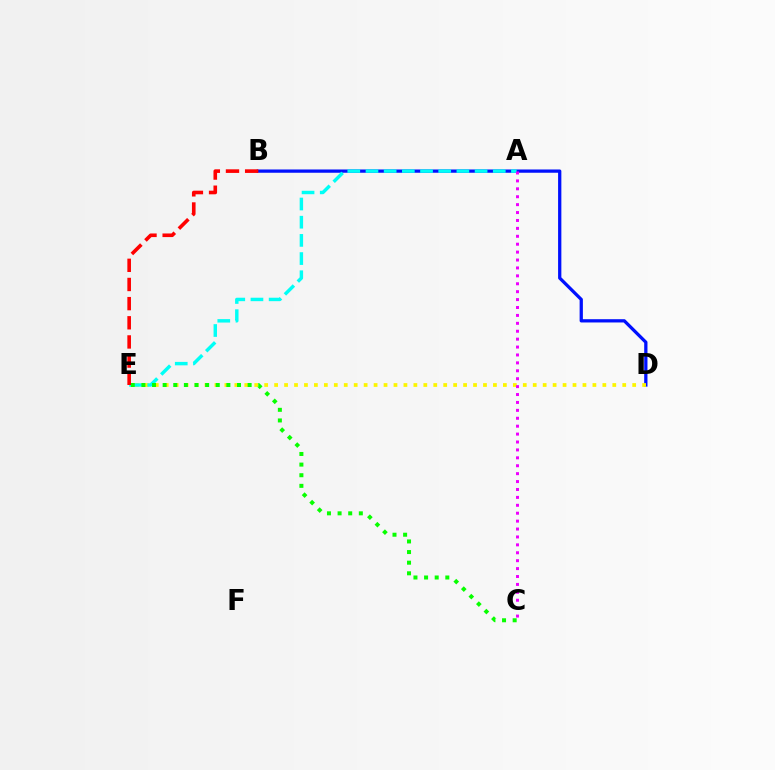{('B', 'D'): [{'color': '#0010ff', 'line_style': 'solid', 'thickness': 2.35}], ('D', 'E'): [{'color': '#fcf500', 'line_style': 'dotted', 'thickness': 2.7}], ('A', 'E'): [{'color': '#00fff6', 'line_style': 'dashed', 'thickness': 2.47}], ('C', 'E'): [{'color': '#08ff00', 'line_style': 'dotted', 'thickness': 2.89}], ('B', 'E'): [{'color': '#ff0000', 'line_style': 'dashed', 'thickness': 2.6}], ('A', 'C'): [{'color': '#ee00ff', 'line_style': 'dotted', 'thickness': 2.15}]}